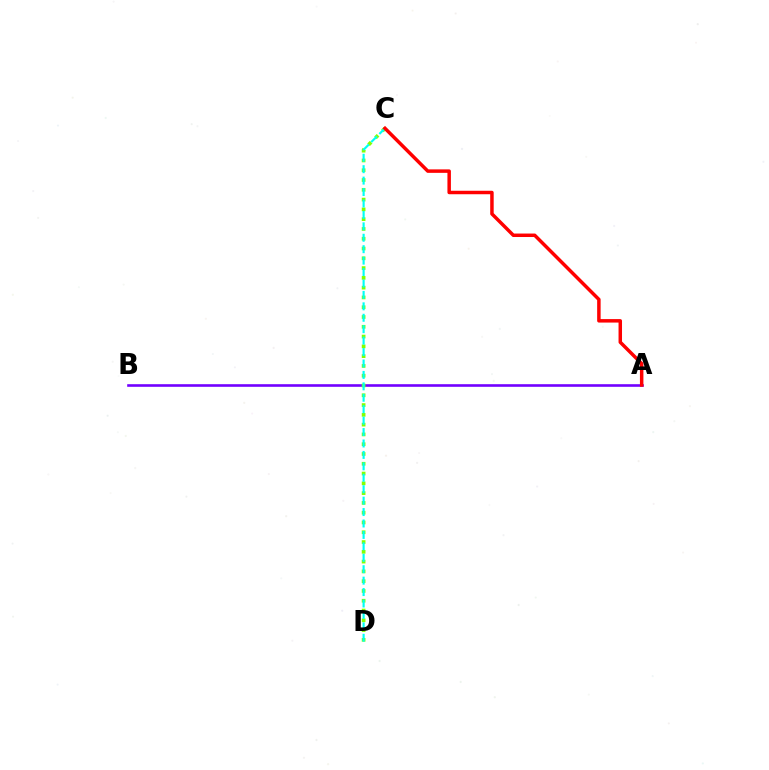{('A', 'B'): [{'color': '#7200ff', 'line_style': 'solid', 'thickness': 1.88}], ('C', 'D'): [{'color': '#84ff00', 'line_style': 'dotted', 'thickness': 2.66}, {'color': '#00fff6', 'line_style': 'dashed', 'thickness': 1.55}], ('A', 'C'): [{'color': '#ff0000', 'line_style': 'solid', 'thickness': 2.5}]}